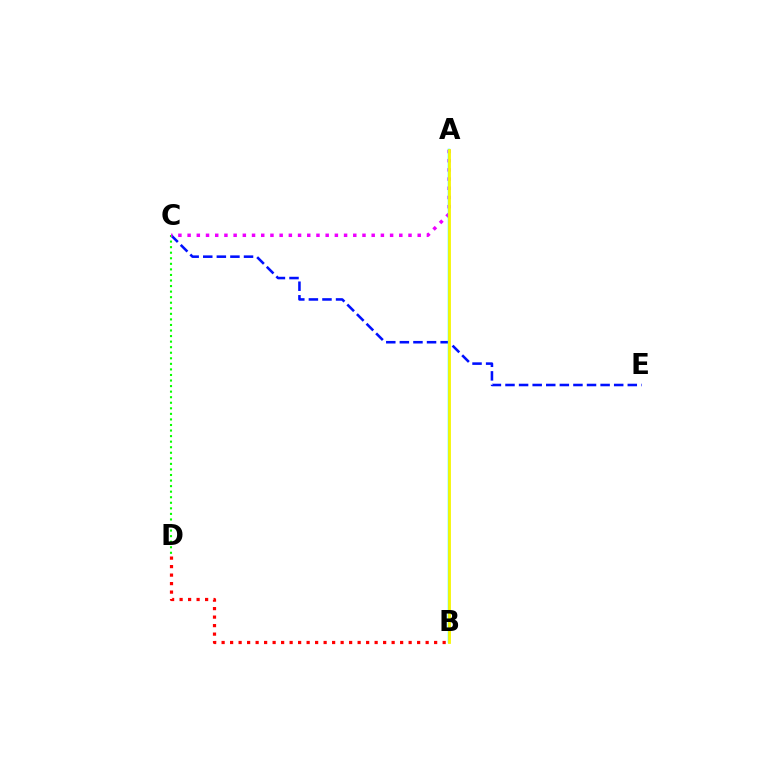{('C', 'E'): [{'color': '#0010ff', 'line_style': 'dashed', 'thickness': 1.85}], ('C', 'D'): [{'color': '#08ff00', 'line_style': 'dotted', 'thickness': 1.51}], ('A', 'C'): [{'color': '#ee00ff', 'line_style': 'dotted', 'thickness': 2.5}], ('B', 'D'): [{'color': '#ff0000', 'line_style': 'dotted', 'thickness': 2.31}], ('A', 'B'): [{'color': '#00fff6', 'line_style': 'solid', 'thickness': 1.75}, {'color': '#fcf500', 'line_style': 'solid', 'thickness': 2.01}]}